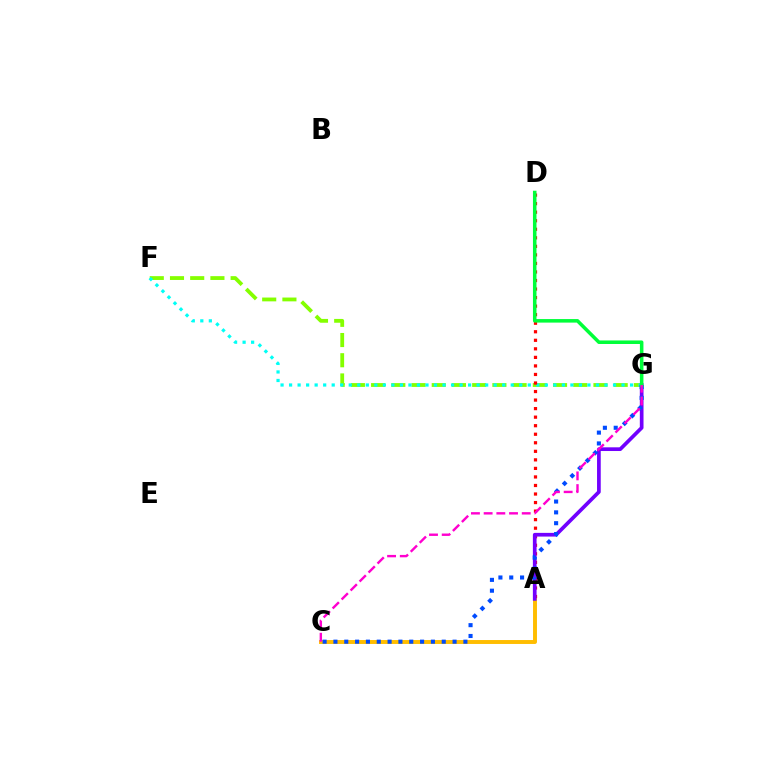{('F', 'G'): [{'color': '#84ff00', 'line_style': 'dashed', 'thickness': 2.75}, {'color': '#00fff6', 'line_style': 'dotted', 'thickness': 2.32}], ('A', 'C'): [{'color': '#ffbd00', 'line_style': 'solid', 'thickness': 2.83}], ('A', 'D'): [{'color': '#ff0000', 'line_style': 'dotted', 'thickness': 2.32}], ('A', 'G'): [{'color': '#7200ff', 'line_style': 'solid', 'thickness': 2.66}], ('C', 'G'): [{'color': '#004bff', 'line_style': 'dotted', 'thickness': 2.94}, {'color': '#ff00cf', 'line_style': 'dashed', 'thickness': 1.72}], ('D', 'G'): [{'color': '#00ff39', 'line_style': 'solid', 'thickness': 2.55}]}